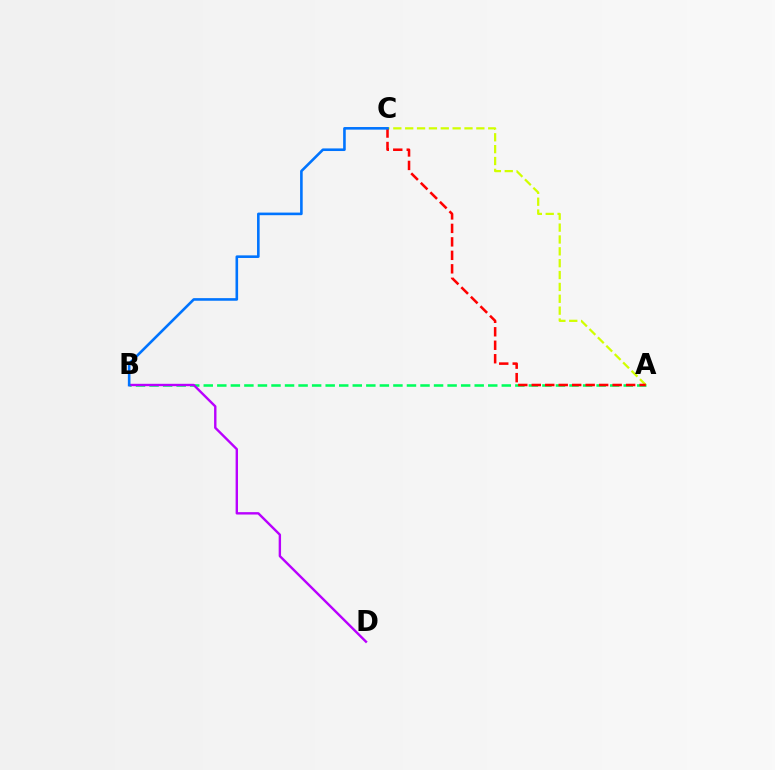{('A', 'B'): [{'color': '#00ff5c', 'line_style': 'dashed', 'thickness': 1.84}], ('A', 'C'): [{'color': '#d1ff00', 'line_style': 'dashed', 'thickness': 1.61}, {'color': '#ff0000', 'line_style': 'dashed', 'thickness': 1.83}], ('B', 'D'): [{'color': '#b900ff', 'line_style': 'solid', 'thickness': 1.72}], ('B', 'C'): [{'color': '#0074ff', 'line_style': 'solid', 'thickness': 1.88}]}